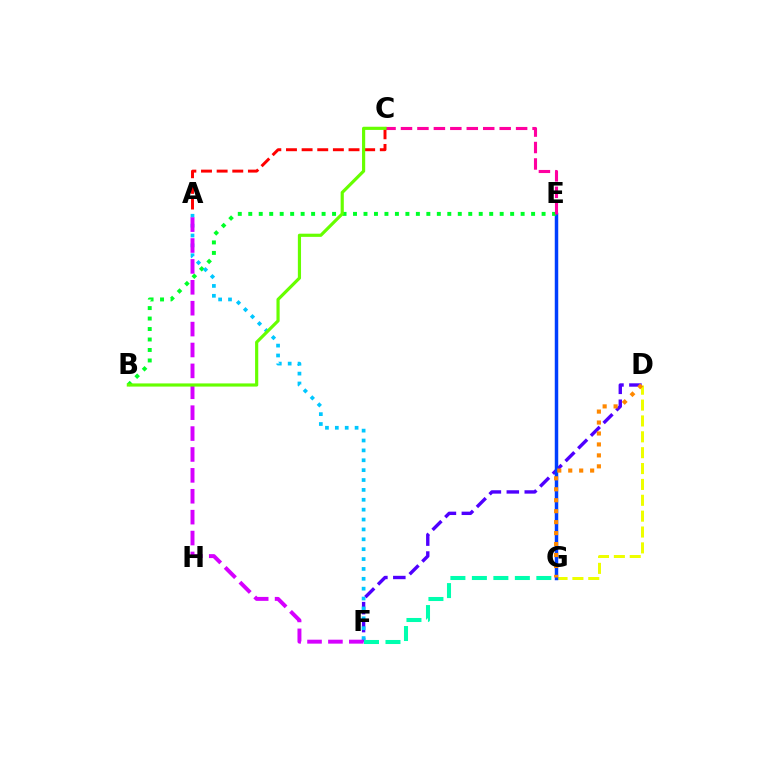{('D', 'G'): [{'color': '#eeff00', 'line_style': 'dashed', 'thickness': 2.16}, {'color': '#ff8800', 'line_style': 'dotted', 'thickness': 2.98}], ('D', 'F'): [{'color': '#4f00ff', 'line_style': 'dashed', 'thickness': 2.44}], ('E', 'G'): [{'color': '#003fff', 'line_style': 'solid', 'thickness': 2.5}], ('B', 'E'): [{'color': '#00ff27', 'line_style': 'dotted', 'thickness': 2.85}], ('C', 'E'): [{'color': '#ff00a0', 'line_style': 'dashed', 'thickness': 2.23}], ('A', 'F'): [{'color': '#00c7ff', 'line_style': 'dotted', 'thickness': 2.68}, {'color': '#d600ff', 'line_style': 'dashed', 'thickness': 2.84}], ('F', 'G'): [{'color': '#00ffaf', 'line_style': 'dashed', 'thickness': 2.92}], ('A', 'C'): [{'color': '#ff0000', 'line_style': 'dashed', 'thickness': 2.12}], ('B', 'C'): [{'color': '#66ff00', 'line_style': 'solid', 'thickness': 2.28}]}